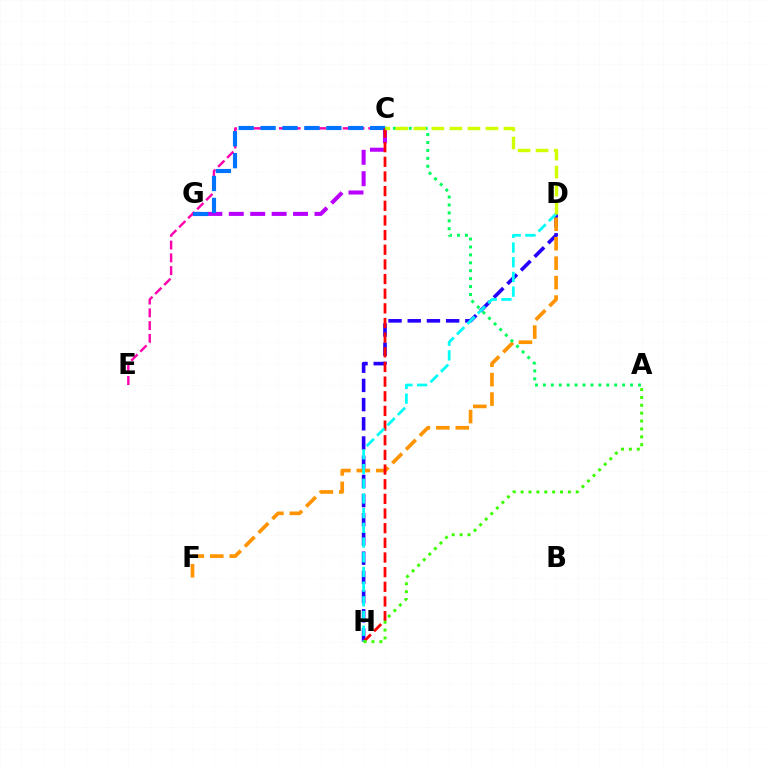{('D', 'H'): [{'color': '#2500ff', 'line_style': 'dashed', 'thickness': 2.61}, {'color': '#00fff6', 'line_style': 'dashed', 'thickness': 2.0}], ('C', 'G'): [{'color': '#b900ff', 'line_style': 'dashed', 'thickness': 2.91}, {'color': '#0074ff', 'line_style': 'dashed', 'thickness': 2.98}], ('C', 'E'): [{'color': '#ff00ac', 'line_style': 'dashed', 'thickness': 1.73}], ('D', 'F'): [{'color': '#ff9400', 'line_style': 'dashed', 'thickness': 2.64}], ('C', 'H'): [{'color': '#ff0000', 'line_style': 'dashed', 'thickness': 1.99}], ('A', 'C'): [{'color': '#00ff5c', 'line_style': 'dotted', 'thickness': 2.15}], ('C', 'D'): [{'color': '#d1ff00', 'line_style': 'dashed', 'thickness': 2.45}], ('A', 'H'): [{'color': '#3dff00', 'line_style': 'dotted', 'thickness': 2.14}]}